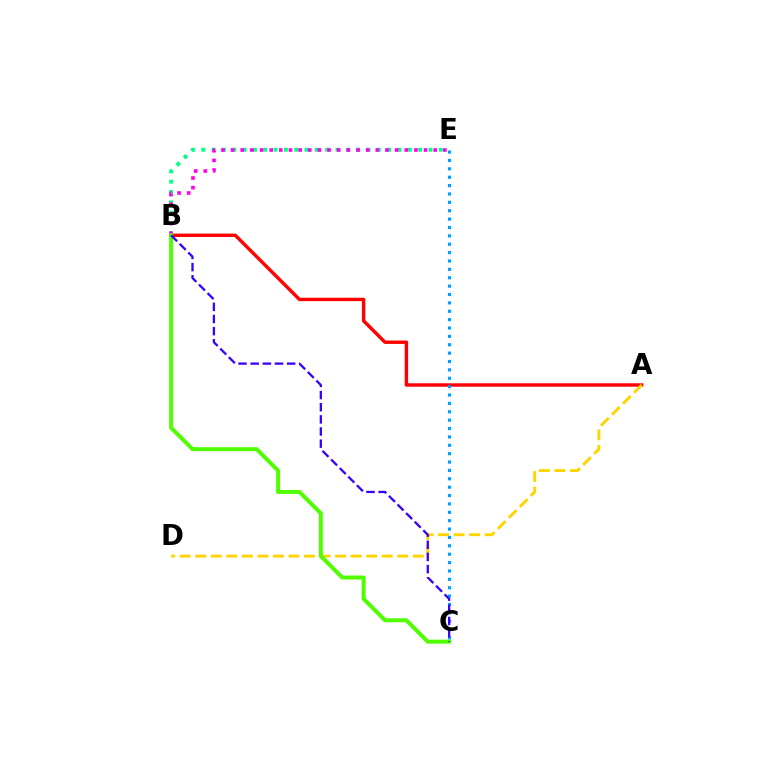{('A', 'B'): [{'color': '#ff0000', 'line_style': 'solid', 'thickness': 2.45}], ('B', 'E'): [{'color': '#00ff86', 'line_style': 'dotted', 'thickness': 2.81}, {'color': '#ff00ed', 'line_style': 'dotted', 'thickness': 2.62}], ('A', 'D'): [{'color': '#ffd500', 'line_style': 'dashed', 'thickness': 2.11}], ('C', 'E'): [{'color': '#009eff', 'line_style': 'dotted', 'thickness': 2.28}], ('B', 'C'): [{'color': '#4fff00', 'line_style': 'solid', 'thickness': 2.87}, {'color': '#3700ff', 'line_style': 'dashed', 'thickness': 1.65}]}